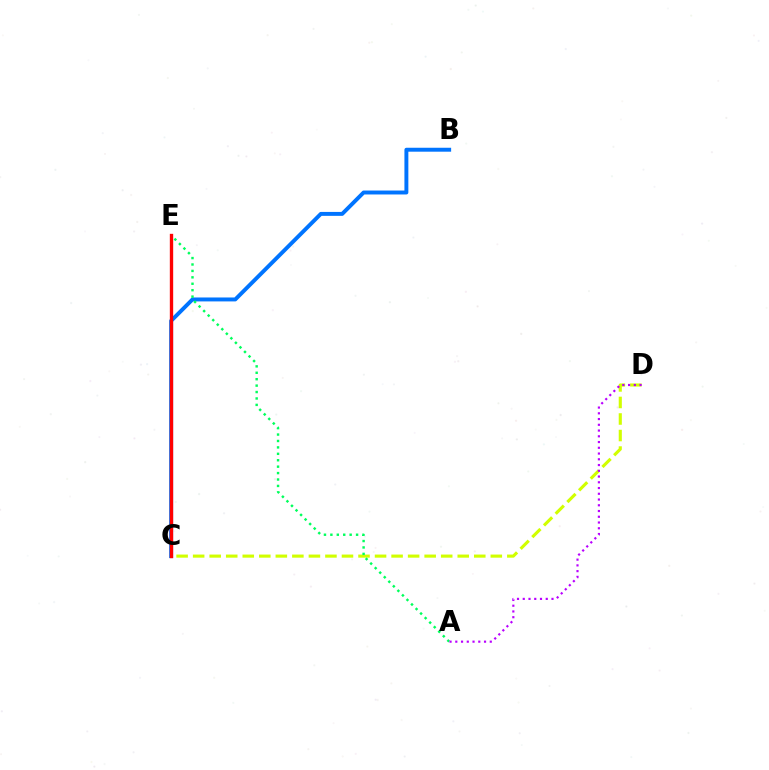{('B', 'C'): [{'color': '#0074ff', 'line_style': 'solid', 'thickness': 2.83}], ('C', 'D'): [{'color': '#d1ff00', 'line_style': 'dashed', 'thickness': 2.25}], ('A', 'E'): [{'color': '#00ff5c', 'line_style': 'dotted', 'thickness': 1.74}], ('A', 'D'): [{'color': '#b900ff', 'line_style': 'dotted', 'thickness': 1.56}], ('C', 'E'): [{'color': '#ff0000', 'line_style': 'solid', 'thickness': 2.41}]}